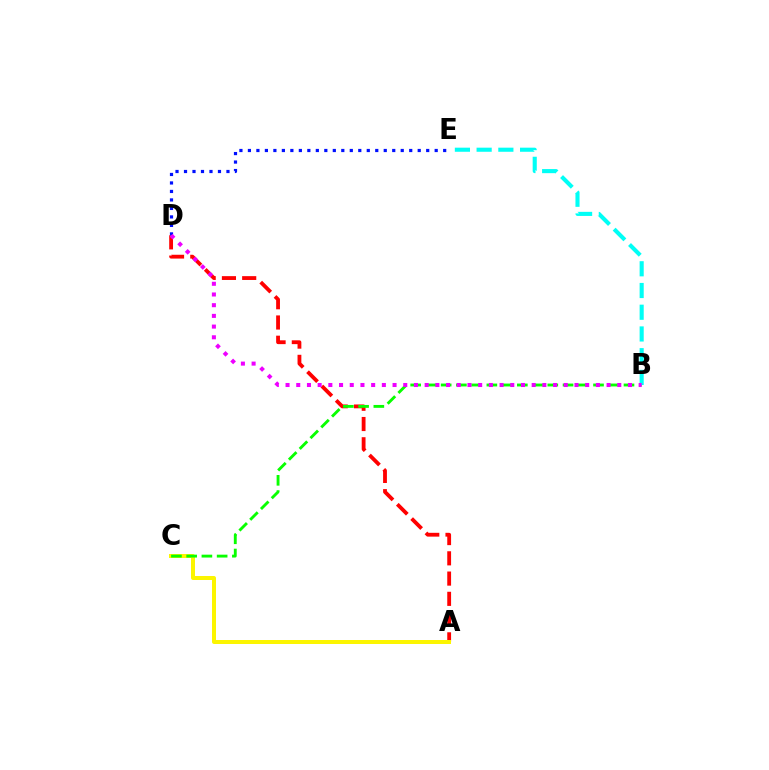{('A', 'D'): [{'color': '#ff0000', 'line_style': 'dashed', 'thickness': 2.75}], ('A', 'C'): [{'color': '#fcf500', 'line_style': 'solid', 'thickness': 2.87}], ('B', 'C'): [{'color': '#08ff00', 'line_style': 'dashed', 'thickness': 2.07}], ('B', 'E'): [{'color': '#00fff6', 'line_style': 'dashed', 'thickness': 2.95}], ('D', 'E'): [{'color': '#0010ff', 'line_style': 'dotted', 'thickness': 2.31}], ('B', 'D'): [{'color': '#ee00ff', 'line_style': 'dotted', 'thickness': 2.91}]}